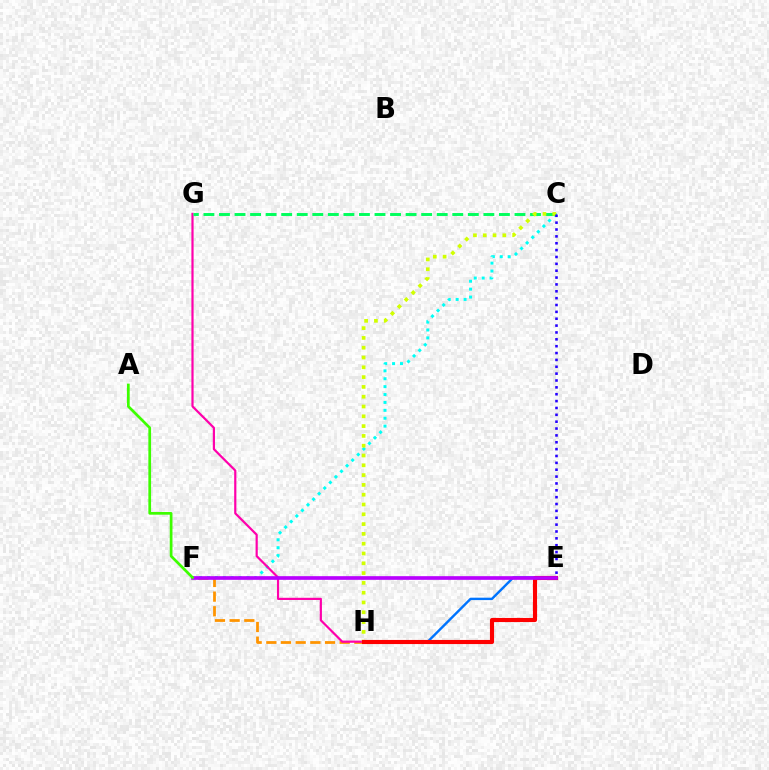{('C', 'F'): [{'color': '#00fff6', 'line_style': 'dotted', 'thickness': 2.15}], ('F', 'H'): [{'color': '#ff9400', 'line_style': 'dashed', 'thickness': 1.99}], ('G', 'H'): [{'color': '#ff00ac', 'line_style': 'solid', 'thickness': 1.58}], ('C', 'G'): [{'color': '#00ff5c', 'line_style': 'dashed', 'thickness': 2.11}], ('C', 'H'): [{'color': '#d1ff00', 'line_style': 'dotted', 'thickness': 2.66}], ('E', 'H'): [{'color': '#0074ff', 'line_style': 'solid', 'thickness': 1.73}, {'color': '#ff0000', 'line_style': 'solid', 'thickness': 2.96}], ('C', 'E'): [{'color': '#2500ff', 'line_style': 'dotted', 'thickness': 1.86}], ('E', 'F'): [{'color': '#b900ff', 'line_style': 'solid', 'thickness': 2.64}], ('A', 'F'): [{'color': '#3dff00', 'line_style': 'solid', 'thickness': 1.96}]}